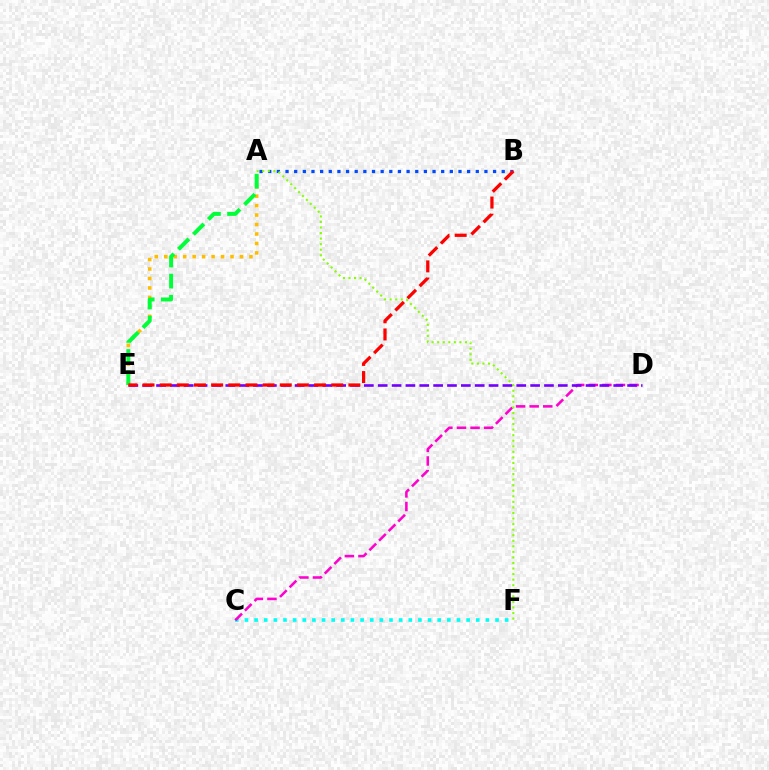{('C', 'F'): [{'color': '#00fff6', 'line_style': 'dotted', 'thickness': 2.62}], ('A', 'E'): [{'color': '#ffbd00', 'line_style': 'dotted', 'thickness': 2.57}, {'color': '#00ff39', 'line_style': 'dashed', 'thickness': 2.87}], ('A', 'B'): [{'color': '#004bff', 'line_style': 'dotted', 'thickness': 2.35}], ('C', 'D'): [{'color': '#ff00cf', 'line_style': 'dashed', 'thickness': 1.85}], ('A', 'F'): [{'color': '#84ff00', 'line_style': 'dotted', 'thickness': 1.51}], ('D', 'E'): [{'color': '#7200ff', 'line_style': 'dashed', 'thickness': 1.88}], ('B', 'E'): [{'color': '#ff0000', 'line_style': 'dashed', 'thickness': 2.33}]}